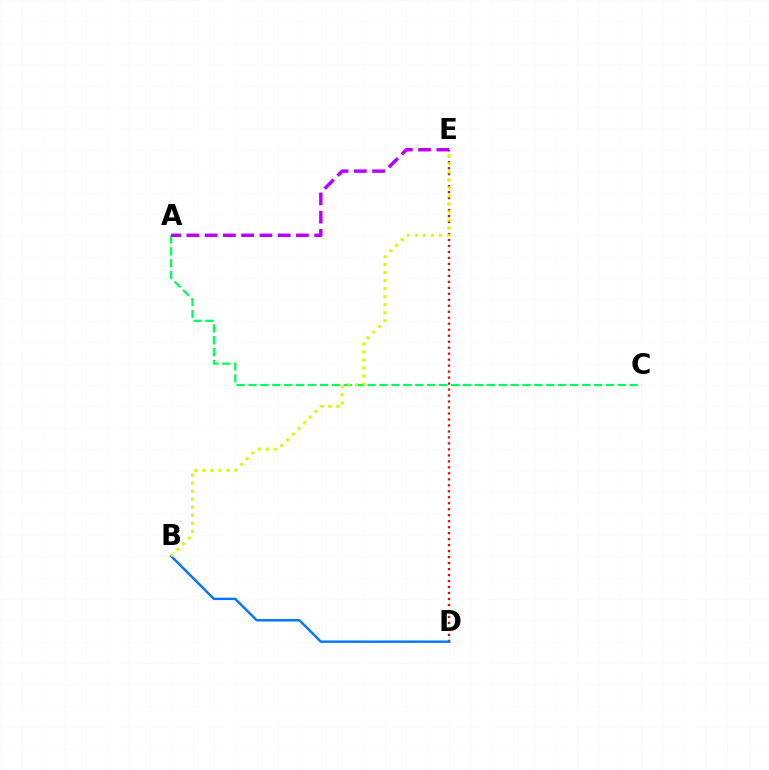{('D', 'E'): [{'color': '#ff0000', 'line_style': 'dotted', 'thickness': 1.63}], ('A', 'C'): [{'color': '#00ff5c', 'line_style': 'dashed', 'thickness': 1.62}], ('B', 'D'): [{'color': '#0074ff', 'line_style': 'solid', 'thickness': 1.73}], ('A', 'E'): [{'color': '#b900ff', 'line_style': 'dashed', 'thickness': 2.48}], ('B', 'E'): [{'color': '#d1ff00', 'line_style': 'dotted', 'thickness': 2.18}]}